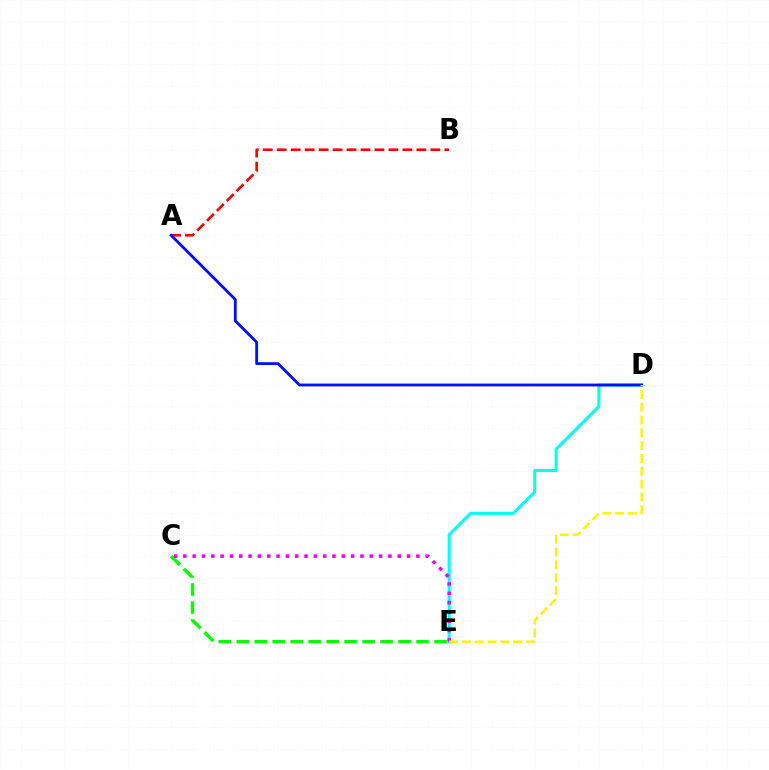{('C', 'E'): [{'color': '#08ff00', 'line_style': 'dashed', 'thickness': 2.44}, {'color': '#ee00ff', 'line_style': 'dotted', 'thickness': 2.53}], ('D', 'E'): [{'color': '#00fff6', 'line_style': 'solid', 'thickness': 2.19}, {'color': '#fcf500', 'line_style': 'dashed', 'thickness': 1.74}], ('A', 'B'): [{'color': '#ff0000', 'line_style': 'dashed', 'thickness': 1.9}], ('A', 'D'): [{'color': '#0010ff', 'line_style': 'solid', 'thickness': 2.03}]}